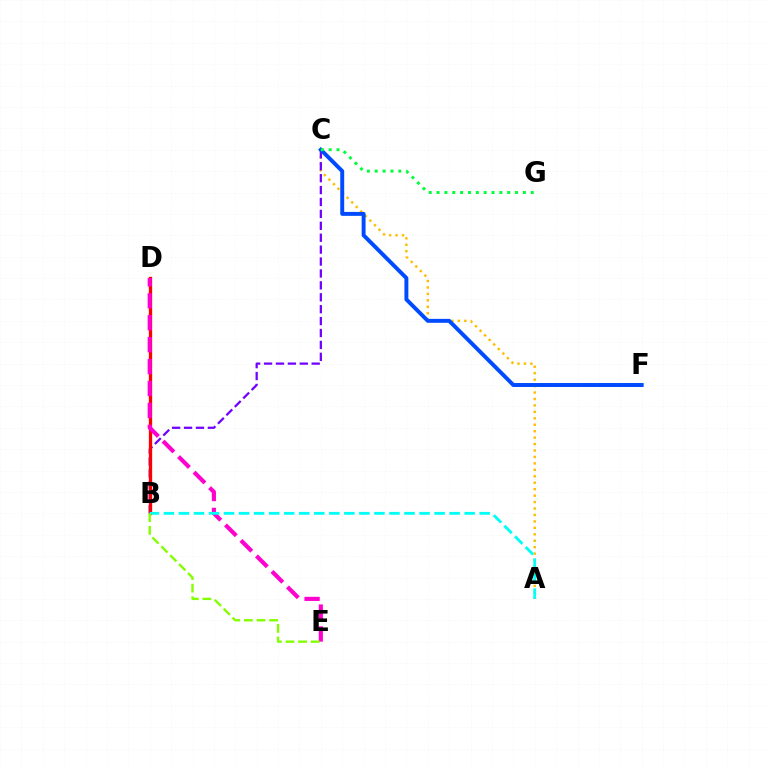{('A', 'C'): [{'color': '#ffbd00', 'line_style': 'dotted', 'thickness': 1.75}], ('B', 'C'): [{'color': '#7200ff', 'line_style': 'dashed', 'thickness': 1.62}], ('B', 'D'): [{'color': '#ff0000', 'line_style': 'solid', 'thickness': 2.38}], ('C', 'F'): [{'color': '#004bff', 'line_style': 'solid', 'thickness': 2.84}], ('D', 'E'): [{'color': '#ff00cf', 'line_style': 'dashed', 'thickness': 2.98}], ('A', 'B'): [{'color': '#00fff6', 'line_style': 'dashed', 'thickness': 2.04}], ('B', 'E'): [{'color': '#84ff00', 'line_style': 'dashed', 'thickness': 1.71}], ('C', 'G'): [{'color': '#00ff39', 'line_style': 'dotted', 'thickness': 2.13}]}